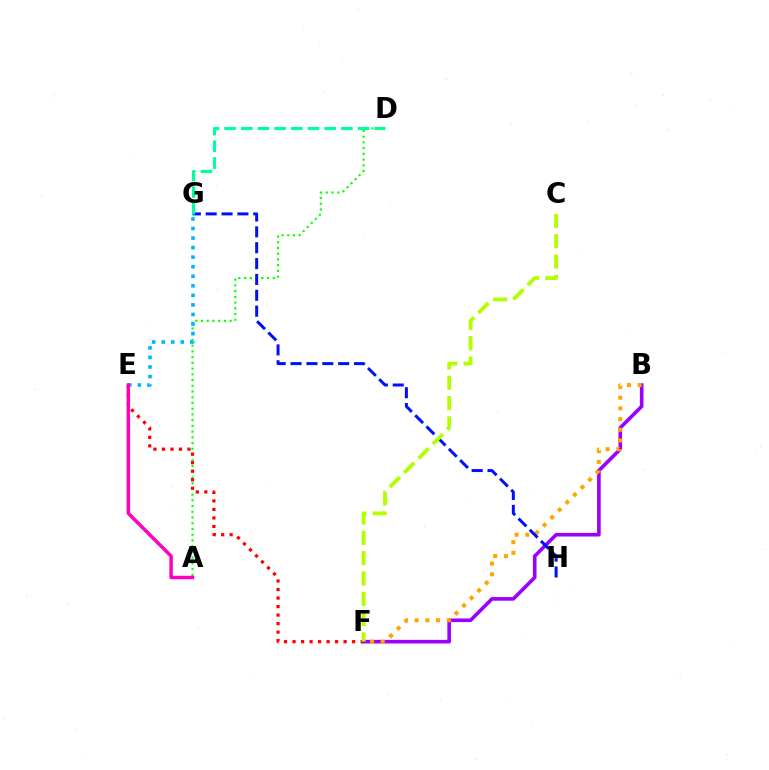{('A', 'D'): [{'color': '#08ff00', 'line_style': 'dotted', 'thickness': 1.56}], ('E', 'G'): [{'color': '#00b5ff', 'line_style': 'dotted', 'thickness': 2.6}], ('E', 'F'): [{'color': '#ff0000', 'line_style': 'dotted', 'thickness': 2.31}], ('B', 'F'): [{'color': '#9b00ff', 'line_style': 'solid', 'thickness': 2.6}, {'color': '#ffa500', 'line_style': 'dotted', 'thickness': 2.91}], ('A', 'E'): [{'color': '#ff00bd', 'line_style': 'solid', 'thickness': 2.49}], ('G', 'H'): [{'color': '#0010ff', 'line_style': 'dashed', 'thickness': 2.15}], ('D', 'G'): [{'color': '#00ff9d', 'line_style': 'dashed', 'thickness': 2.27}], ('C', 'F'): [{'color': '#b3ff00', 'line_style': 'dashed', 'thickness': 2.76}]}